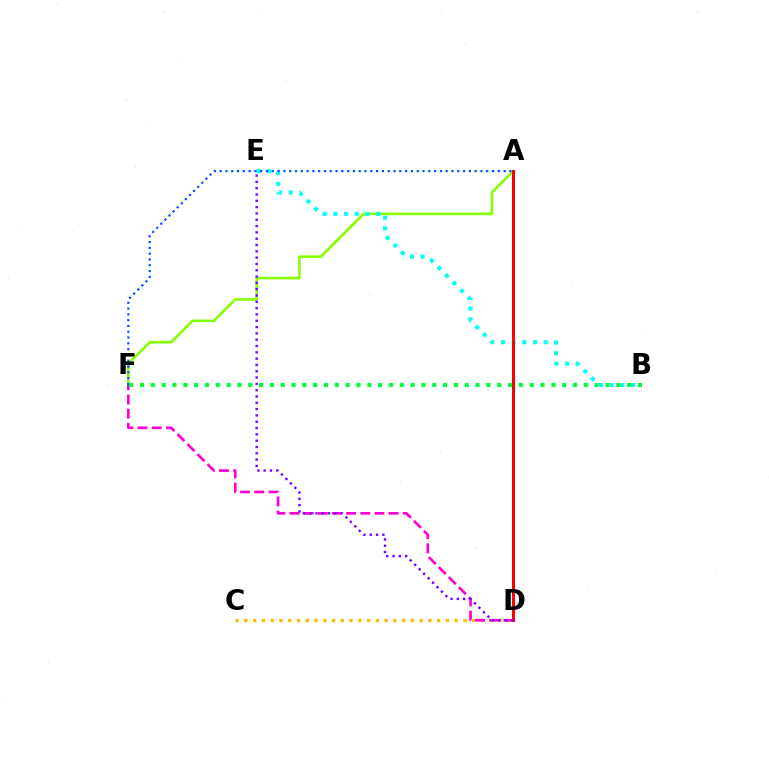{('C', 'D'): [{'color': '#ffbd00', 'line_style': 'dotted', 'thickness': 2.38}], ('A', 'F'): [{'color': '#84ff00', 'line_style': 'solid', 'thickness': 1.86}, {'color': '#004bff', 'line_style': 'dotted', 'thickness': 1.57}], ('D', 'F'): [{'color': '#ff00cf', 'line_style': 'dashed', 'thickness': 1.92}], ('B', 'E'): [{'color': '#00fff6', 'line_style': 'dotted', 'thickness': 2.9}], ('B', 'F'): [{'color': '#00ff39', 'line_style': 'dotted', 'thickness': 2.94}], ('A', 'D'): [{'color': '#ff0000', 'line_style': 'solid', 'thickness': 2.15}], ('D', 'E'): [{'color': '#7200ff', 'line_style': 'dotted', 'thickness': 1.72}]}